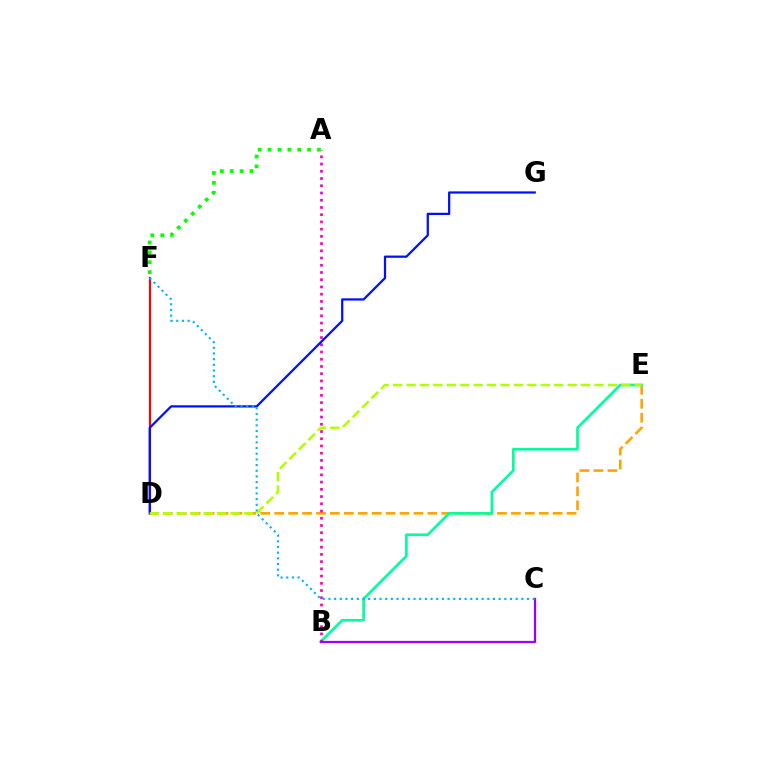{('D', 'E'): [{'color': '#ffa500', 'line_style': 'dashed', 'thickness': 1.89}, {'color': '#b3ff00', 'line_style': 'dashed', 'thickness': 1.82}], ('B', 'E'): [{'color': '#00ff9d', 'line_style': 'solid', 'thickness': 1.94}], ('A', 'B'): [{'color': '#ff00bd', 'line_style': 'dotted', 'thickness': 1.96}], ('D', 'F'): [{'color': '#ff0000', 'line_style': 'solid', 'thickness': 1.54}], ('D', 'G'): [{'color': '#0010ff', 'line_style': 'solid', 'thickness': 1.61}], ('B', 'C'): [{'color': '#9b00ff', 'line_style': 'solid', 'thickness': 1.63}], ('A', 'F'): [{'color': '#08ff00', 'line_style': 'dotted', 'thickness': 2.68}], ('C', 'F'): [{'color': '#00b5ff', 'line_style': 'dotted', 'thickness': 1.54}]}